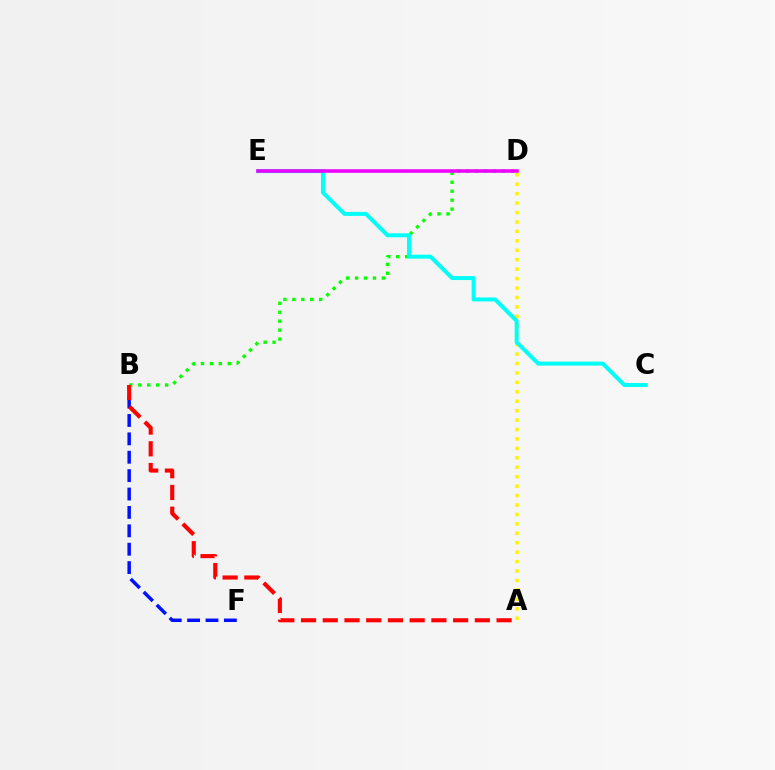{('A', 'D'): [{'color': '#fcf500', 'line_style': 'dotted', 'thickness': 2.56}], ('B', 'D'): [{'color': '#08ff00', 'line_style': 'dotted', 'thickness': 2.43}], ('C', 'E'): [{'color': '#00fff6', 'line_style': 'solid', 'thickness': 2.86}], ('D', 'E'): [{'color': '#ee00ff', 'line_style': 'solid', 'thickness': 2.57}], ('B', 'F'): [{'color': '#0010ff', 'line_style': 'dashed', 'thickness': 2.5}], ('A', 'B'): [{'color': '#ff0000', 'line_style': 'dashed', 'thickness': 2.95}]}